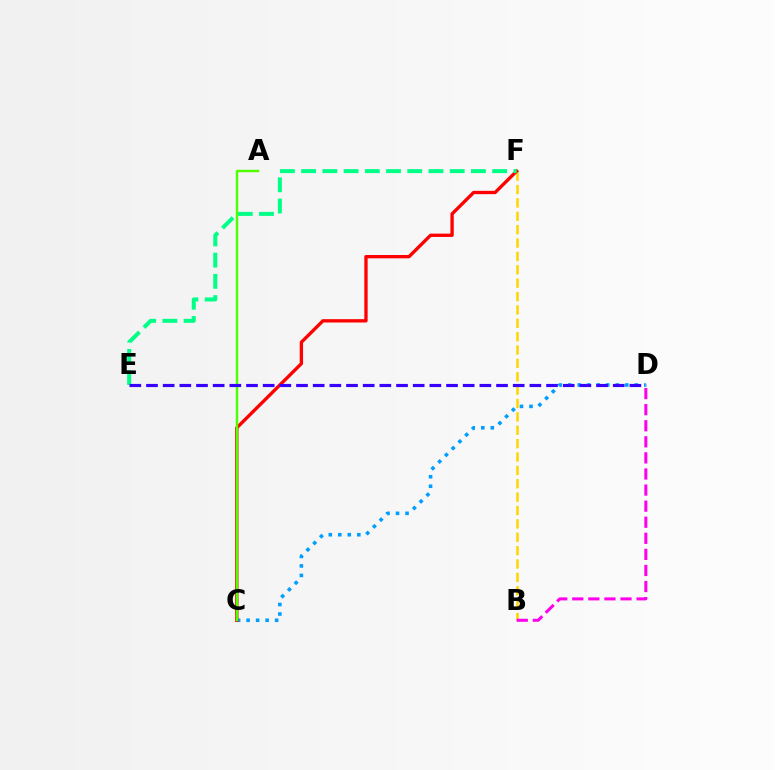{('B', 'F'): [{'color': '#ffd500', 'line_style': 'dashed', 'thickness': 1.82}], ('C', 'D'): [{'color': '#009eff', 'line_style': 'dotted', 'thickness': 2.58}], ('C', 'F'): [{'color': '#ff0000', 'line_style': 'solid', 'thickness': 2.4}], ('E', 'F'): [{'color': '#00ff86', 'line_style': 'dashed', 'thickness': 2.88}], ('A', 'C'): [{'color': '#4fff00', 'line_style': 'solid', 'thickness': 1.75}], ('D', 'E'): [{'color': '#3700ff', 'line_style': 'dashed', 'thickness': 2.26}], ('B', 'D'): [{'color': '#ff00ed', 'line_style': 'dashed', 'thickness': 2.18}]}